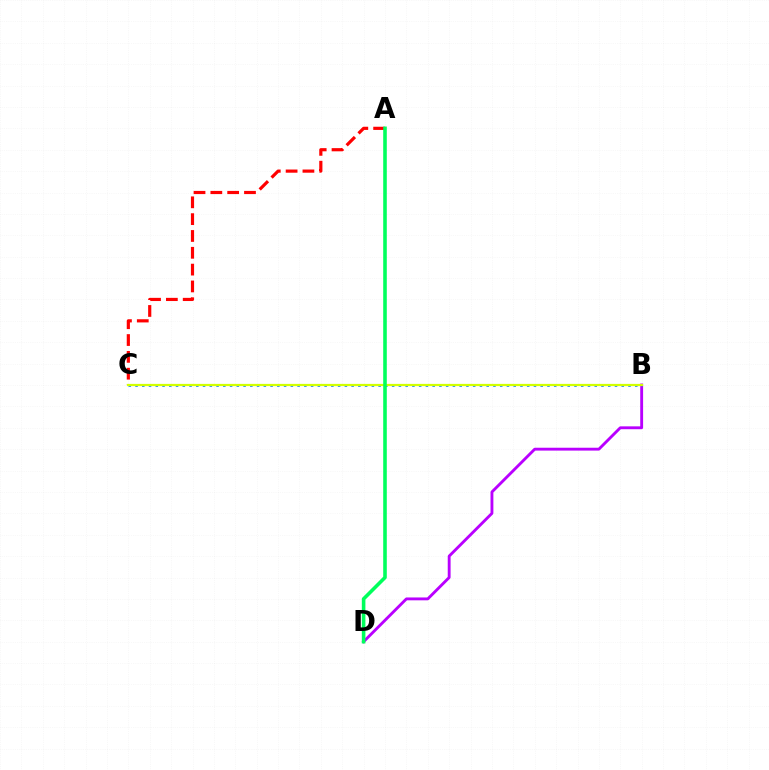{('B', 'D'): [{'color': '#b900ff', 'line_style': 'solid', 'thickness': 2.06}], ('B', 'C'): [{'color': '#0074ff', 'line_style': 'dotted', 'thickness': 1.83}, {'color': '#d1ff00', 'line_style': 'solid', 'thickness': 1.6}], ('A', 'C'): [{'color': '#ff0000', 'line_style': 'dashed', 'thickness': 2.29}], ('A', 'D'): [{'color': '#00ff5c', 'line_style': 'solid', 'thickness': 2.58}]}